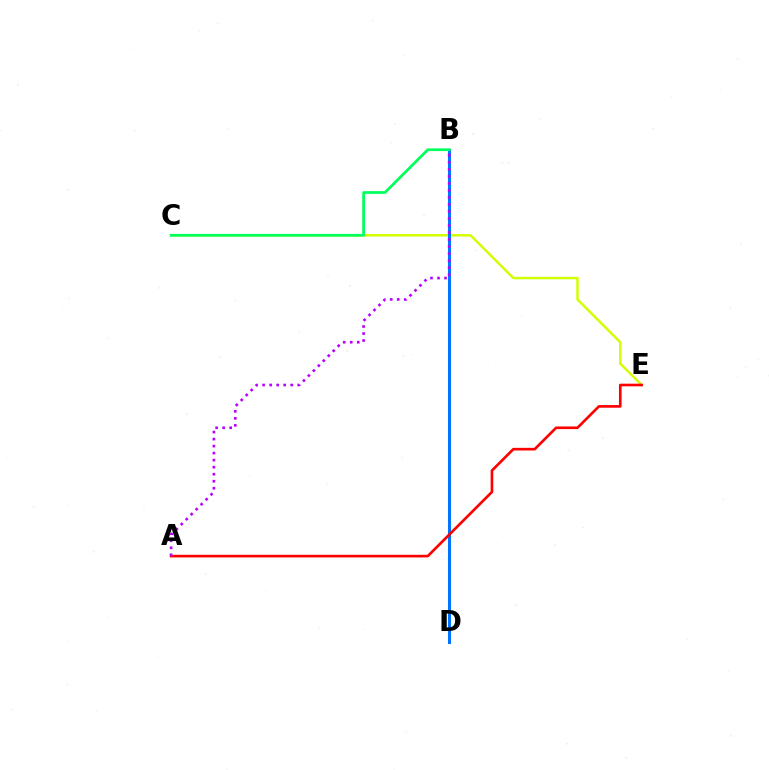{('C', 'E'): [{'color': '#d1ff00', 'line_style': 'solid', 'thickness': 1.77}], ('B', 'D'): [{'color': '#0074ff', 'line_style': 'solid', 'thickness': 2.2}], ('A', 'E'): [{'color': '#ff0000', 'line_style': 'solid', 'thickness': 1.9}], ('B', 'C'): [{'color': '#00ff5c', 'line_style': 'solid', 'thickness': 1.96}], ('A', 'B'): [{'color': '#b900ff', 'line_style': 'dotted', 'thickness': 1.91}]}